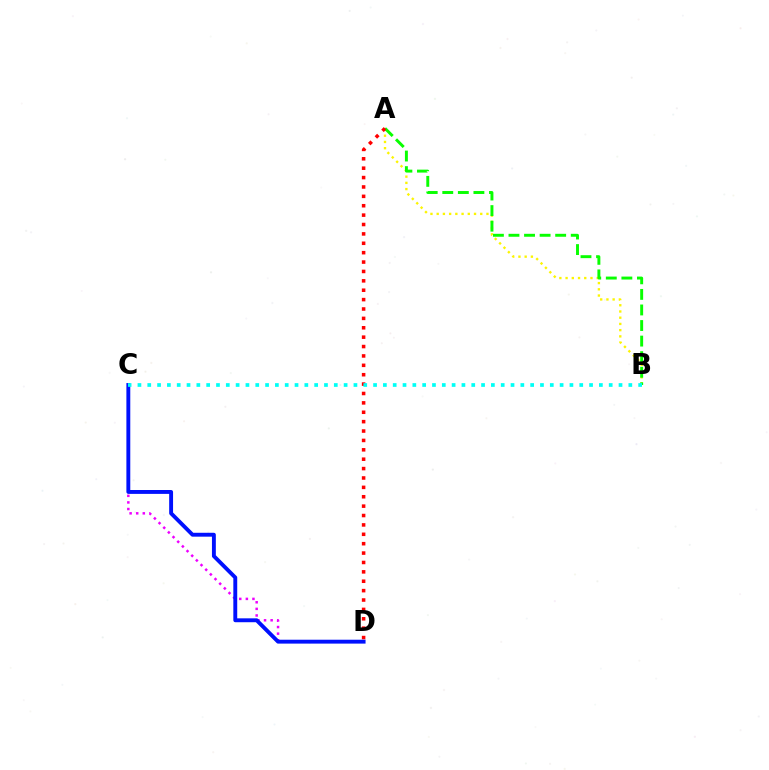{('A', 'B'): [{'color': '#fcf500', 'line_style': 'dotted', 'thickness': 1.69}, {'color': '#08ff00', 'line_style': 'dashed', 'thickness': 2.11}], ('C', 'D'): [{'color': '#ee00ff', 'line_style': 'dotted', 'thickness': 1.79}, {'color': '#0010ff', 'line_style': 'solid', 'thickness': 2.8}], ('A', 'D'): [{'color': '#ff0000', 'line_style': 'dotted', 'thickness': 2.55}], ('B', 'C'): [{'color': '#00fff6', 'line_style': 'dotted', 'thickness': 2.67}]}